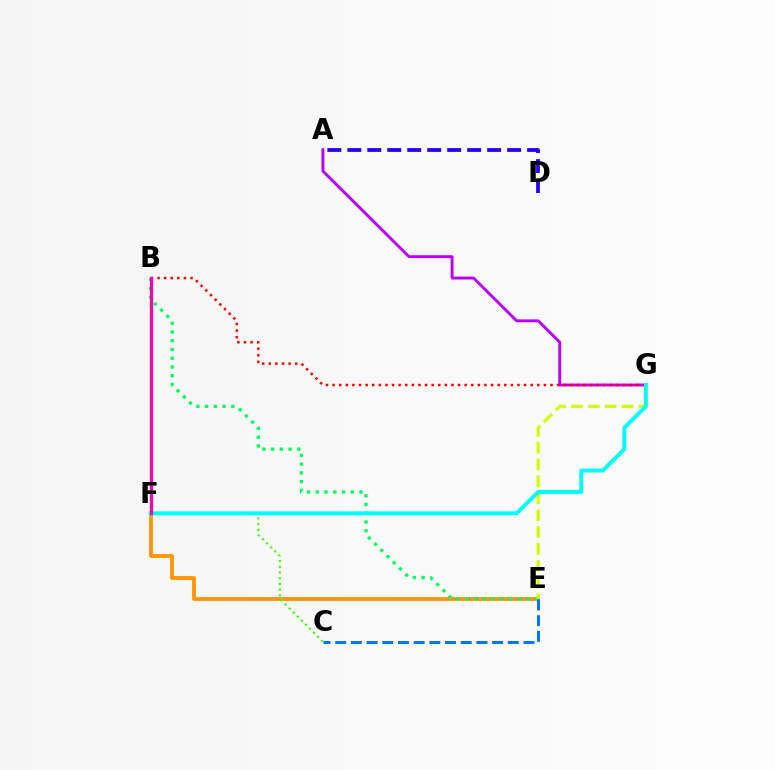{('E', 'F'): [{'color': '#ff9400', 'line_style': 'solid', 'thickness': 2.71}], ('A', 'G'): [{'color': '#b900ff', 'line_style': 'solid', 'thickness': 2.09}], ('B', 'G'): [{'color': '#ff0000', 'line_style': 'dotted', 'thickness': 1.79}], ('B', 'E'): [{'color': '#00ff5c', 'line_style': 'dotted', 'thickness': 2.38}], ('E', 'G'): [{'color': '#d1ff00', 'line_style': 'dashed', 'thickness': 2.29}], ('C', 'F'): [{'color': '#3dff00', 'line_style': 'dotted', 'thickness': 1.56}], ('C', 'E'): [{'color': '#0074ff', 'line_style': 'dashed', 'thickness': 2.13}], ('F', 'G'): [{'color': '#00fff6', 'line_style': 'solid', 'thickness': 2.83}], ('A', 'D'): [{'color': '#2500ff', 'line_style': 'dashed', 'thickness': 2.71}], ('B', 'F'): [{'color': '#ff00ac', 'line_style': 'solid', 'thickness': 2.31}]}